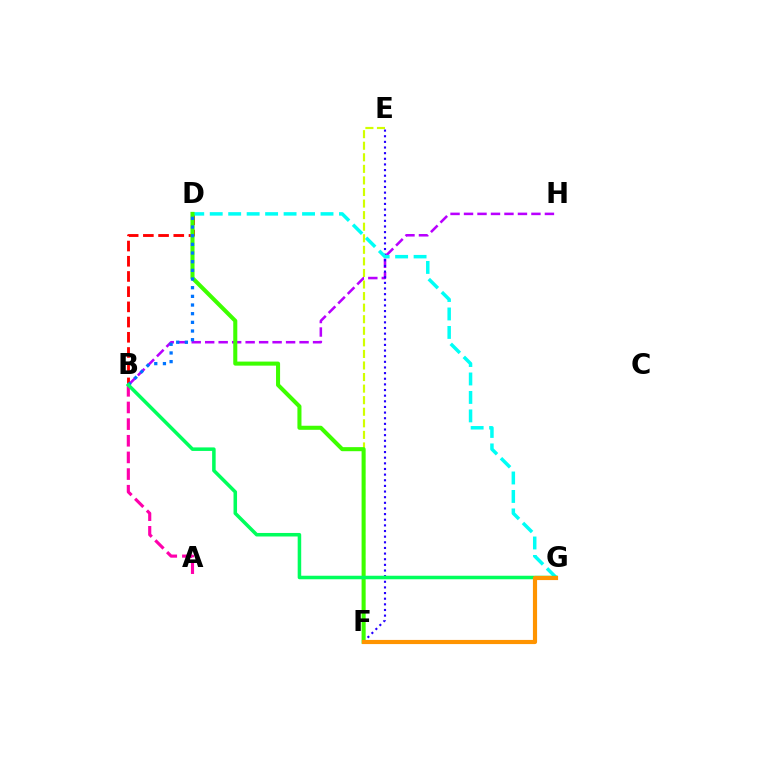{('B', 'D'): [{'color': '#ff0000', 'line_style': 'dashed', 'thickness': 2.07}, {'color': '#0074ff', 'line_style': 'dotted', 'thickness': 2.35}], ('B', 'H'): [{'color': '#b900ff', 'line_style': 'dashed', 'thickness': 1.83}], ('E', 'F'): [{'color': '#2500ff', 'line_style': 'dotted', 'thickness': 1.53}, {'color': '#d1ff00', 'line_style': 'dashed', 'thickness': 1.57}], ('D', 'G'): [{'color': '#00fff6', 'line_style': 'dashed', 'thickness': 2.51}], ('A', 'B'): [{'color': '#ff00ac', 'line_style': 'dashed', 'thickness': 2.26}], ('D', 'F'): [{'color': '#3dff00', 'line_style': 'solid', 'thickness': 2.92}], ('B', 'G'): [{'color': '#00ff5c', 'line_style': 'solid', 'thickness': 2.54}], ('F', 'G'): [{'color': '#ff9400', 'line_style': 'solid', 'thickness': 2.99}]}